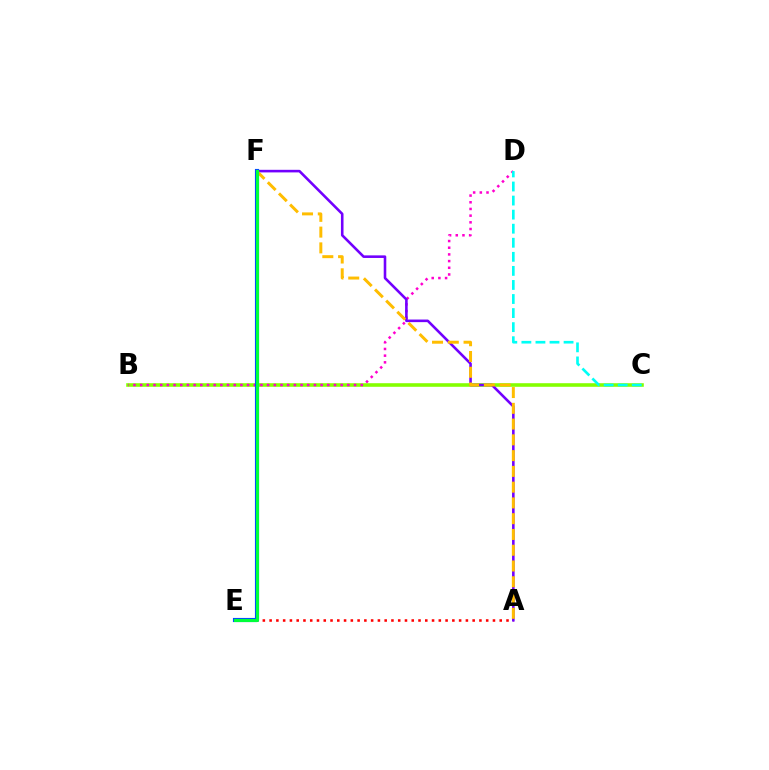{('B', 'C'): [{'color': '#84ff00', 'line_style': 'solid', 'thickness': 2.58}], ('A', 'E'): [{'color': '#ff0000', 'line_style': 'dotted', 'thickness': 1.84}], ('B', 'D'): [{'color': '#ff00cf', 'line_style': 'dotted', 'thickness': 1.82}], ('A', 'F'): [{'color': '#7200ff', 'line_style': 'solid', 'thickness': 1.86}, {'color': '#ffbd00', 'line_style': 'dashed', 'thickness': 2.14}], ('C', 'D'): [{'color': '#00fff6', 'line_style': 'dashed', 'thickness': 1.91}], ('E', 'F'): [{'color': '#004bff', 'line_style': 'solid', 'thickness': 2.97}, {'color': '#00ff39', 'line_style': 'solid', 'thickness': 2.23}]}